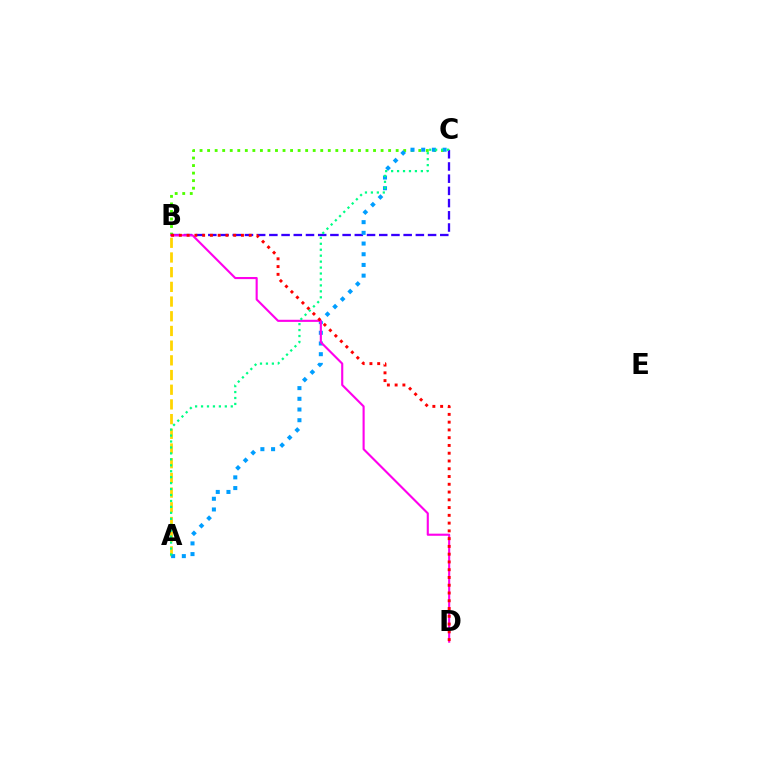{('A', 'B'): [{'color': '#ffd500', 'line_style': 'dashed', 'thickness': 2.0}], ('B', 'C'): [{'color': '#4fff00', 'line_style': 'dotted', 'thickness': 2.05}, {'color': '#3700ff', 'line_style': 'dashed', 'thickness': 1.66}], ('A', 'C'): [{'color': '#009eff', 'line_style': 'dotted', 'thickness': 2.91}, {'color': '#00ff86', 'line_style': 'dotted', 'thickness': 1.62}], ('B', 'D'): [{'color': '#ff00ed', 'line_style': 'solid', 'thickness': 1.53}, {'color': '#ff0000', 'line_style': 'dotted', 'thickness': 2.11}]}